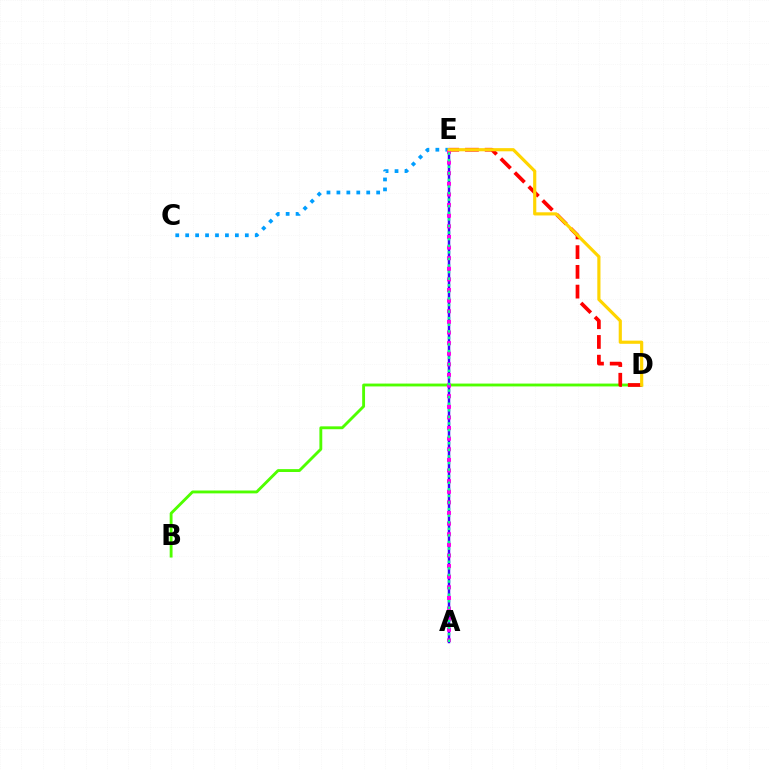{('A', 'E'): [{'color': '#3700ff', 'line_style': 'solid', 'thickness': 1.77}, {'color': '#ff00ed', 'line_style': 'dotted', 'thickness': 2.88}, {'color': '#00ff86', 'line_style': 'dotted', 'thickness': 1.79}], ('B', 'D'): [{'color': '#4fff00', 'line_style': 'solid', 'thickness': 2.06}], ('C', 'E'): [{'color': '#009eff', 'line_style': 'dotted', 'thickness': 2.7}], ('D', 'E'): [{'color': '#ff0000', 'line_style': 'dashed', 'thickness': 2.68}, {'color': '#ffd500', 'line_style': 'solid', 'thickness': 2.28}]}